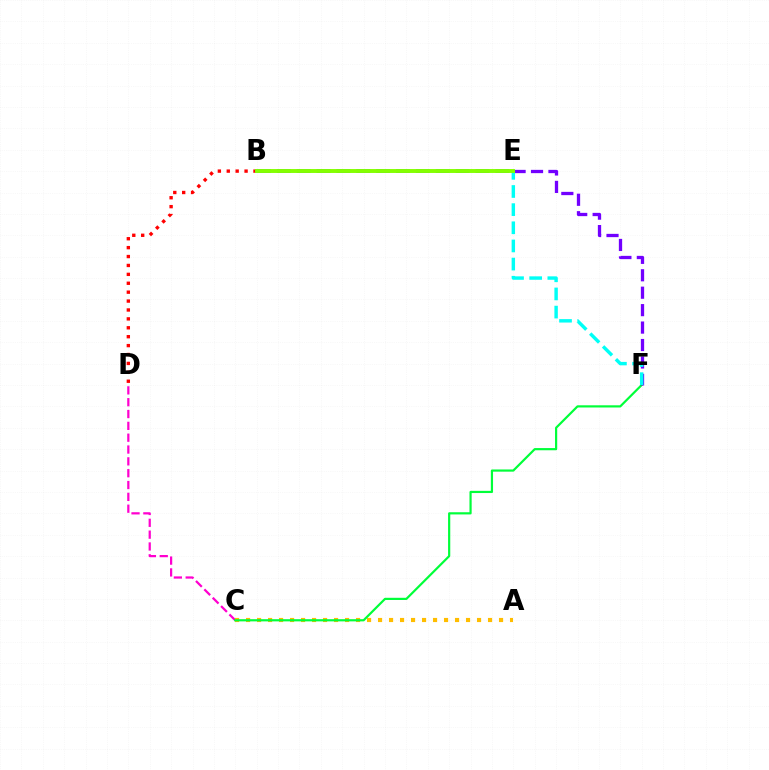{('B', 'E'): [{'color': '#004bff', 'line_style': 'dashed', 'thickness': 2.7}, {'color': '#84ff00', 'line_style': 'solid', 'thickness': 2.81}], ('C', 'D'): [{'color': '#ff00cf', 'line_style': 'dashed', 'thickness': 1.61}], ('A', 'C'): [{'color': '#ffbd00', 'line_style': 'dotted', 'thickness': 2.99}], ('C', 'F'): [{'color': '#00ff39', 'line_style': 'solid', 'thickness': 1.58}], ('E', 'F'): [{'color': '#7200ff', 'line_style': 'dashed', 'thickness': 2.37}, {'color': '#00fff6', 'line_style': 'dashed', 'thickness': 2.47}], ('B', 'D'): [{'color': '#ff0000', 'line_style': 'dotted', 'thickness': 2.42}]}